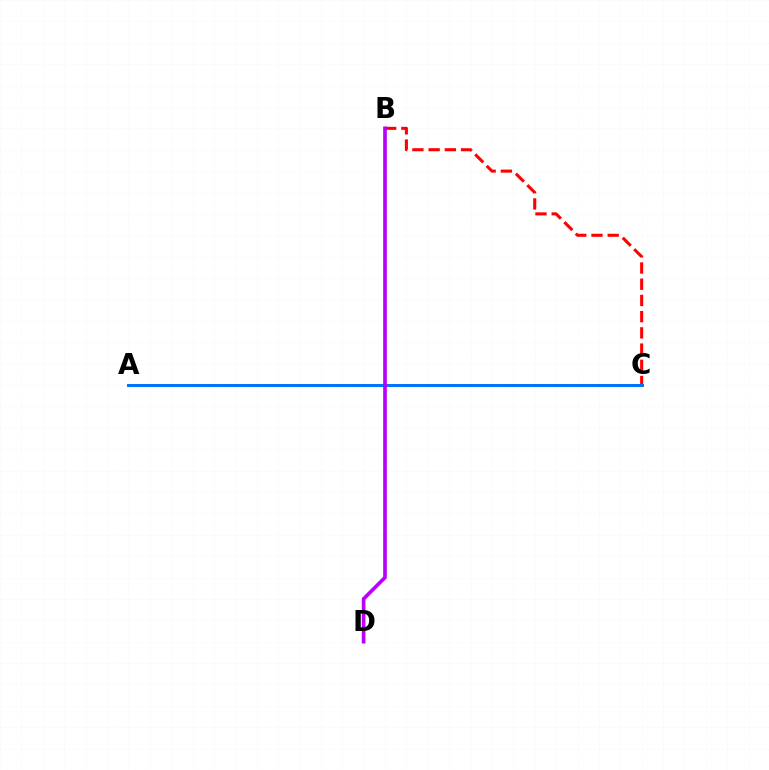{('B', 'C'): [{'color': '#ff0000', 'line_style': 'dashed', 'thickness': 2.2}], ('A', 'C'): [{'color': '#d1ff00', 'line_style': 'solid', 'thickness': 1.85}, {'color': '#00ff5c', 'line_style': 'dashed', 'thickness': 1.93}, {'color': '#0074ff', 'line_style': 'solid', 'thickness': 2.13}], ('B', 'D'): [{'color': '#b900ff', 'line_style': 'solid', 'thickness': 2.64}]}